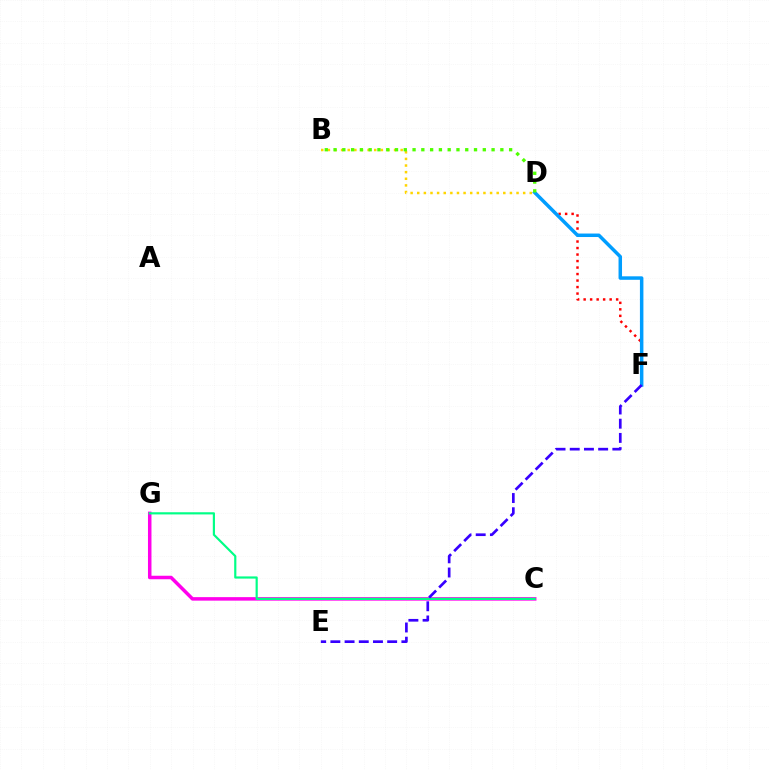{('D', 'F'): [{'color': '#ff0000', 'line_style': 'dotted', 'thickness': 1.77}, {'color': '#009eff', 'line_style': 'solid', 'thickness': 2.51}], ('C', 'G'): [{'color': '#ff00ed', 'line_style': 'solid', 'thickness': 2.52}, {'color': '#00ff86', 'line_style': 'solid', 'thickness': 1.57}], ('E', 'F'): [{'color': '#3700ff', 'line_style': 'dashed', 'thickness': 1.93}], ('B', 'D'): [{'color': '#ffd500', 'line_style': 'dotted', 'thickness': 1.8}, {'color': '#4fff00', 'line_style': 'dotted', 'thickness': 2.39}]}